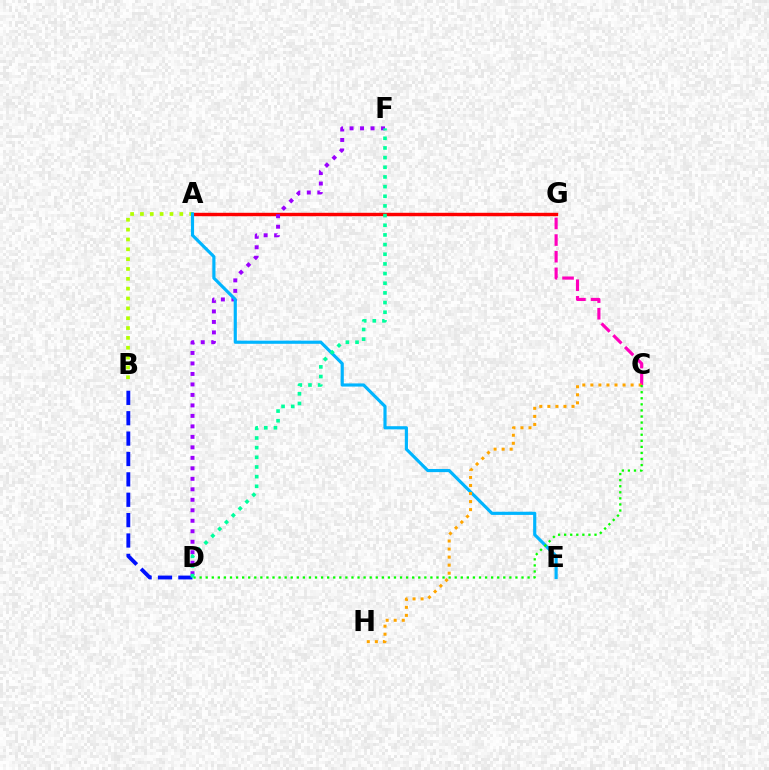{('A', 'G'): [{'color': '#ff0000', 'line_style': 'solid', 'thickness': 2.46}], ('A', 'B'): [{'color': '#b3ff00', 'line_style': 'dotted', 'thickness': 2.67}], ('D', 'F'): [{'color': '#9b00ff', 'line_style': 'dotted', 'thickness': 2.85}, {'color': '#00ff9d', 'line_style': 'dotted', 'thickness': 2.63}], ('C', 'G'): [{'color': '#ff00bd', 'line_style': 'dashed', 'thickness': 2.26}], ('B', 'D'): [{'color': '#0010ff', 'line_style': 'dashed', 'thickness': 2.77}], ('A', 'E'): [{'color': '#00b5ff', 'line_style': 'solid', 'thickness': 2.27}], ('C', 'H'): [{'color': '#ffa500', 'line_style': 'dotted', 'thickness': 2.19}], ('C', 'D'): [{'color': '#08ff00', 'line_style': 'dotted', 'thickness': 1.65}]}